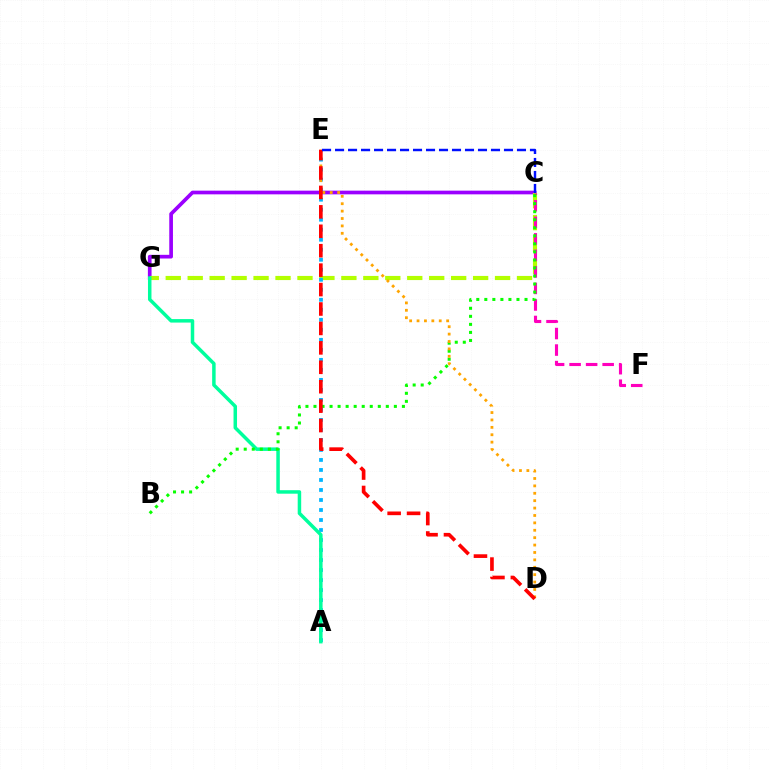{('C', 'G'): [{'color': '#9b00ff', 'line_style': 'solid', 'thickness': 2.65}, {'color': '#b3ff00', 'line_style': 'dashed', 'thickness': 2.98}], ('C', 'F'): [{'color': '#ff00bd', 'line_style': 'dashed', 'thickness': 2.24}], ('A', 'E'): [{'color': '#00b5ff', 'line_style': 'dotted', 'thickness': 2.72}], ('A', 'G'): [{'color': '#00ff9d', 'line_style': 'solid', 'thickness': 2.51}], ('B', 'C'): [{'color': '#08ff00', 'line_style': 'dotted', 'thickness': 2.18}], ('D', 'E'): [{'color': '#ffa500', 'line_style': 'dotted', 'thickness': 2.01}, {'color': '#ff0000', 'line_style': 'dashed', 'thickness': 2.64}], ('C', 'E'): [{'color': '#0010ff', 'line_style': 'dashed', 'thickness': 1.77}]}